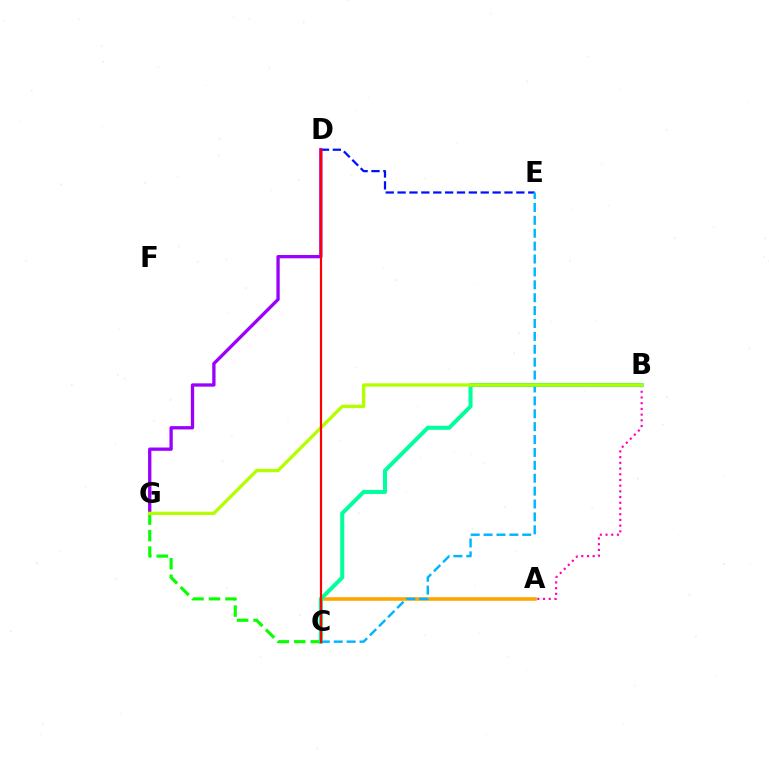{('D', 'E'): [{'color': '#0010ff', 'line_style': 'dashed', 'thickness': 1.61}], ('D', 'G'): [{'color': '#9b00ff', 'line_style': 'solid', 'thickness': 2.38}], ('C', 'G'): [{'color': '#08ff00', 'line_style': 'dashed', 'thickness': 2.24}], ('A', 'C'): [{'color': '#ffa500', 'line_style': 'solid', 'thickness': 2.57}], ('A', 'B'): [{'color': '#ff00bd', 'line_style': 'dotted', 'thickness': 1.55}], ('B', 'C'): [{'color': '#00ff9d', 'line_style': 'solid', 'thickness': 2.88}], ('C', 'E'): [{'color': '#00b5ff', 'line_style': 'dashed', 'thickness': 1.75}], ('B', 'G'): [{'color': '#b3ff00', 'line_style': 'solid', 'thickness': 2.4}], ('C', 'D'): [{'color': '#ff0000', 'line_style': 'solid', 'thickness': 1.58}]}